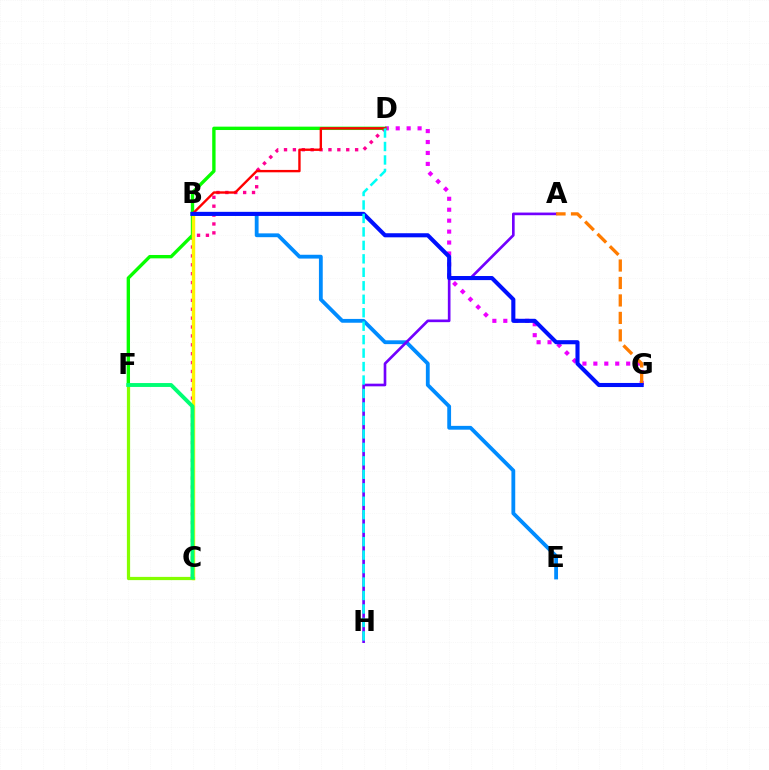{('B', 'E'): [{'color': '#008cff', 'line_style': 'solid', 'thickness': 2.75}], ('C', 'D'): [{'color': '#ff0094', 'line_style': 'dotted', 'thickness': 2.42}], ('D', 'G'): [{'color': '#ee00ff', 'line_style': 'dotted', 'thickness': 2.97}], ('D', 'F'): [{'color': '#08ff00', 'line_style': 'solid', 'thickness': 2.42}], ('A', 'H'): [{'color': '#7200ff', 'line_style': 'solid', 'thickness': 1.91}], ('B', 'D'): [{'color': '#ff0000', 'line_style': 'solid', 'thickness': 1.71}], ('B', 'C'): [{'color': '#fcf500', 'line_style': 'solid', 'thickness': 2.46}], ('C', 'F'): [{'color': '#84ff00', 'line_style': 'solid', 'thickness': 2.32}, {'color': '#00ff74', 'line_style': 'solid', 'thickness': 2.8}], ('A', 'G'): [{'color': '#ff7c00', 'line_style': 'dashed', 'thickness': 2.37}], ('B', 'G'): [{'color': '#0010ff', 'line_style': 'solid', 'thickness': 2.94}], ('D', 'H'): [{'color': '#00fff6', 'line_style': 'dashed', 'thickness': 1.83}]}